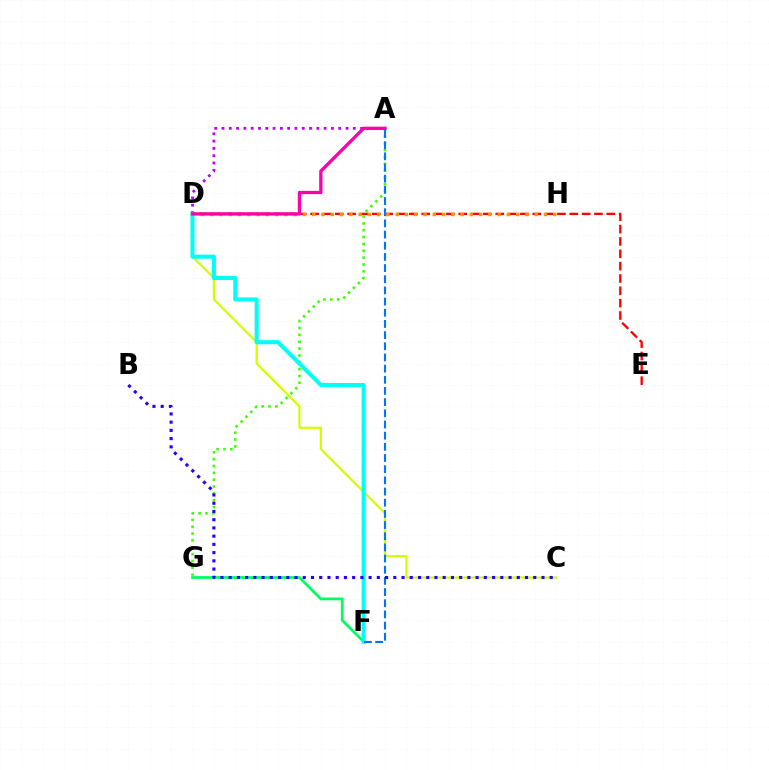{('D', 'E'): [{'color': '#ff0000', 'line_style': 'dashed', 'thickness': 1.68}], ('F', 'G'): [{'color': '#00ff5c', 'line_style': 'solid', 'thickness': 1.99}], ('C', 'D'): [{'color': '#d1ff00', 'line_style': 'solid', 'thickness': 1.58}], ('A', 'G'): [{'color': '#3dff00', 'line_style': 'dotted', 'thickness': 1.86}], ('A', 'D'): [{'color': '#b900ff', 'line_style': 'dotted', 'thickness': 1.98}, {'color': '#ff00ac', 'line_style': 'solid', 'thickness': 2.39}], ('D', 'F'): [{'color': '#00fff6', 'line_style': 'solid', 'thickness': 2.91}], ('D', 'H'): [{'color': '#ff9400', 'line_style': 'dotted', 'thickness': 2.52}], ('A', 'F'): [{'color': '#0074ff', 'line_style': 'dashed', 'thickness': 1.52}], ('B', 'C'): [{'color': '#2500ff', 'line_style': 'dotted', 'thickness': 2.24}]}